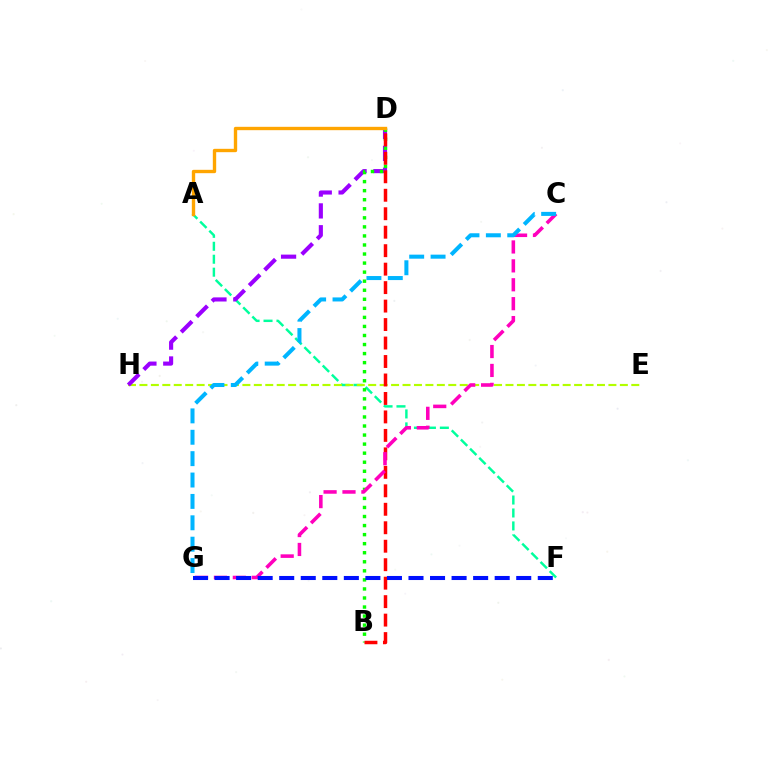{('A', 'F'): [{'color': '#00ff9d', 'line_style': 'dashed', 'thickness': 1.76}], ('E', 'H'): [{'color': '#b3ff00', 'line_style': 'dashed', 'thickness': 1.55}], ('D', 'H'): [{'color': '#9b00ff', 'line_style': 'dashed', 'thickness': 2.97}], ('B', 'D'): [{'color': '#08ff00', 'line_style': 'dotted', 'thickness': 2.46}, {'color': '#ff0000', 'line_style': 'dashed', 'thickness': 2.51}], ('A', 'D'): [{'color': '#ffa500', 'line_style': 'solid', 'thickness': 2.42}], ('C', 'G'): [{'color': '#ff00bd', 'line_style': 'dashed', 'thickness': 2.57}, {'color': '#00b5ff', 'line_style': 'dashed', 'thickness': 2.9}], ('F', 'G'): [{'color': '#0010ff', 'line_style': 'dashed', 'thickness': 2.93}]}